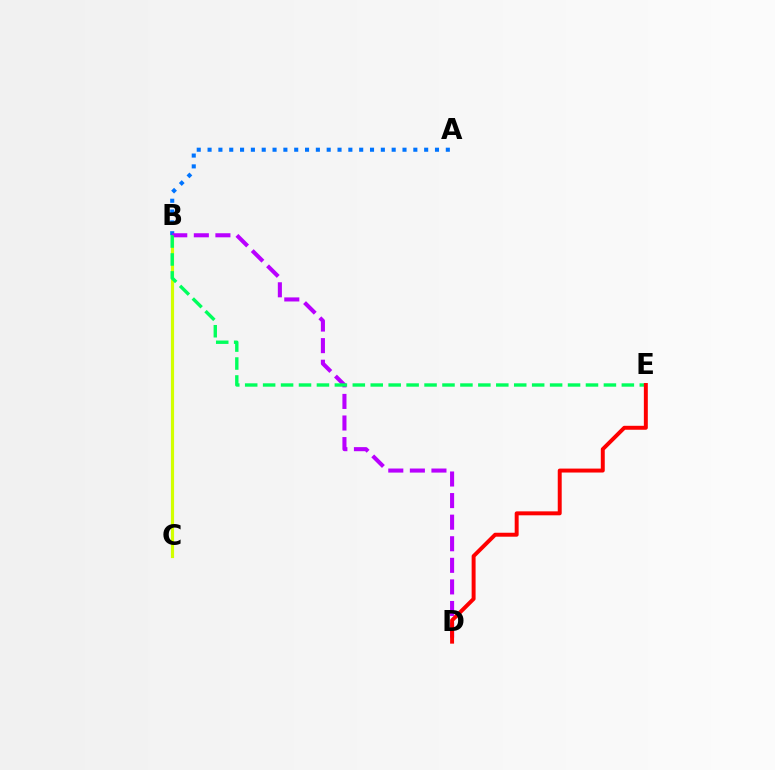{('B', 'C'): [{'color': '#d1ff00', 'line_style': 'solid', 'thickness': 2.27}], ('A', 'B'): [{'color': '#0074ff', 'line_style': 'dotted', 'thickness': 2.94}], ('B', 'D'): [{'color': '#b900ff', 'line_style': 'dashed', 'thickness': 2.93}], ('B', 'E'): [{'color': '#00ff5c', 'line_style': 'dashed', 'thickness': 2.44}], ('D', 'E'): [{'color': '#ff0000', 'line_style': 'solid', 'thickness': 2.84}]}